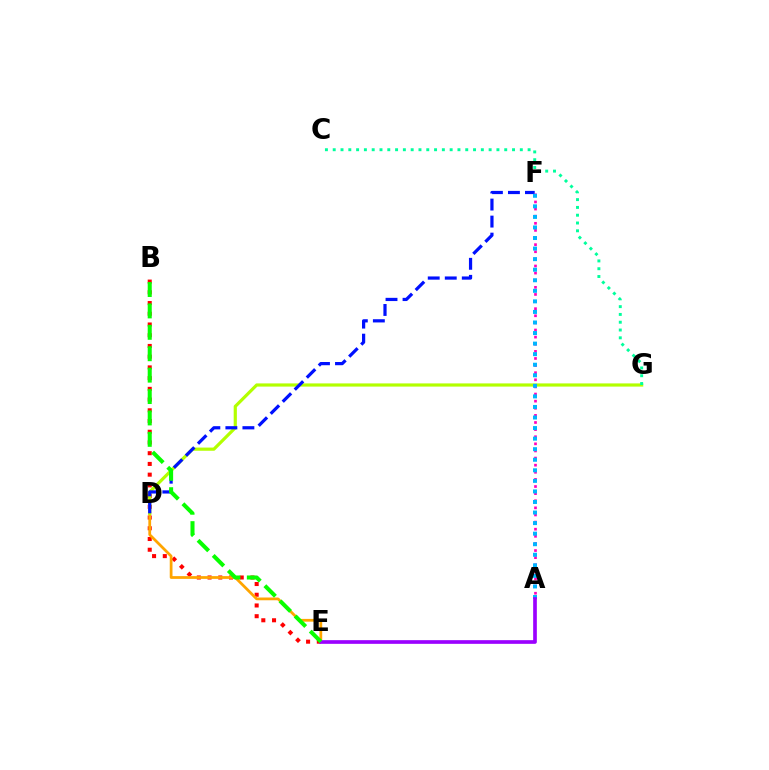{('B', 'E'): [{'color': '#ff0000', 'line_style': 'dotted', 'thickness': 2.91}, {'color': '#08ff00', 'line_style': 'dashed', 'thickness': 2.91}], ('D', 'E'): [{'color': '#ffa500', 'line_style': 'solid', 'thickness': 1.98}], ('D', 'G'): [{'color': '#b3ff00', 'line_style': 'solid', 'thickness': 2.29}], ('D', 'F'): [{'color': '#0010ff', 'line_style': 'dashed', 'thickness': 2.31}], ('A', 'F'): [{'color': '#ff00bd', 'line_style': 'dotted', 'thickness': 1.93}, {'color': '#00b5ff', 'line_style': 'dotted', 'thickness': 2.87}], ('A', 'E'): [{'color': '#9b00ff', 'line_style': 'solid', 'thickness': 2.64}], ('C', 'G'): [{'color': '#00ff9d', 'line_style': 'dotted', 'thickness': 2.12}]}